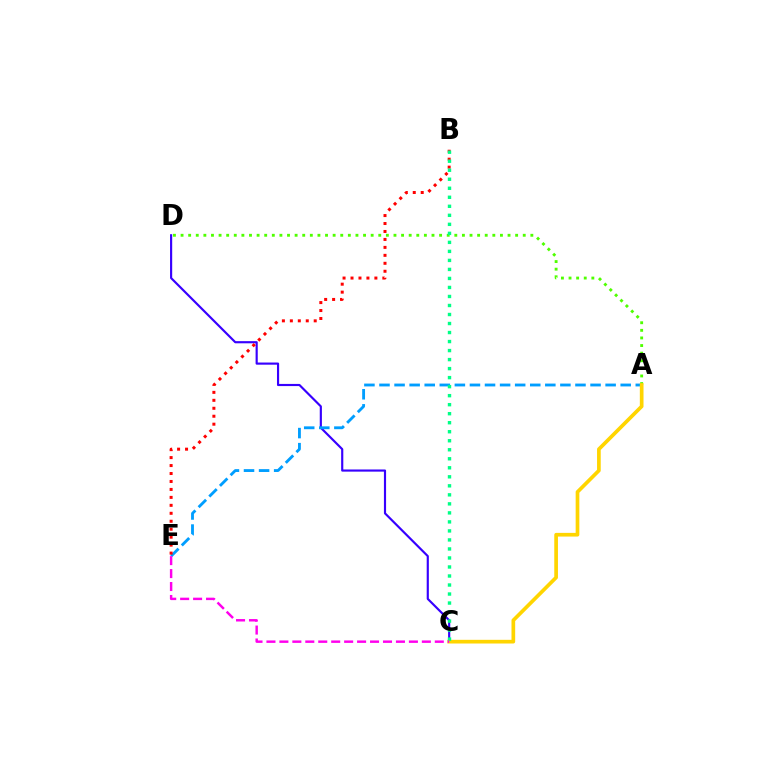{('C', 'D'): [{'color': '#3700ff', 'line_style': 'solid', 'thickness': 1.55}], ('A', 'E'): [{'color': '#009eff', 'line_style': 'dashed', 'thickness': 2.05}], ('B', 'E'): [{'color': '#ff0000', 'line_style': 'dotted', 'thickness': 2.16}], ('A', 'D'): [{'color': '#4fff00', 'line_style': 'dotted', 'thickness': 2.07}], ('A', 'C'): [{'color': '#ffd500', 'line_style': 'solid', 'thickness': 2.65}], ('B', 'C'): [{'color': '#00ff86', 'line_style': 'dotted', 'thickness': 2.45}], ('C', 'E'): [{'color': '#ff00ed', 'line_style': 'dashed', 'thickness': 1.76}]}